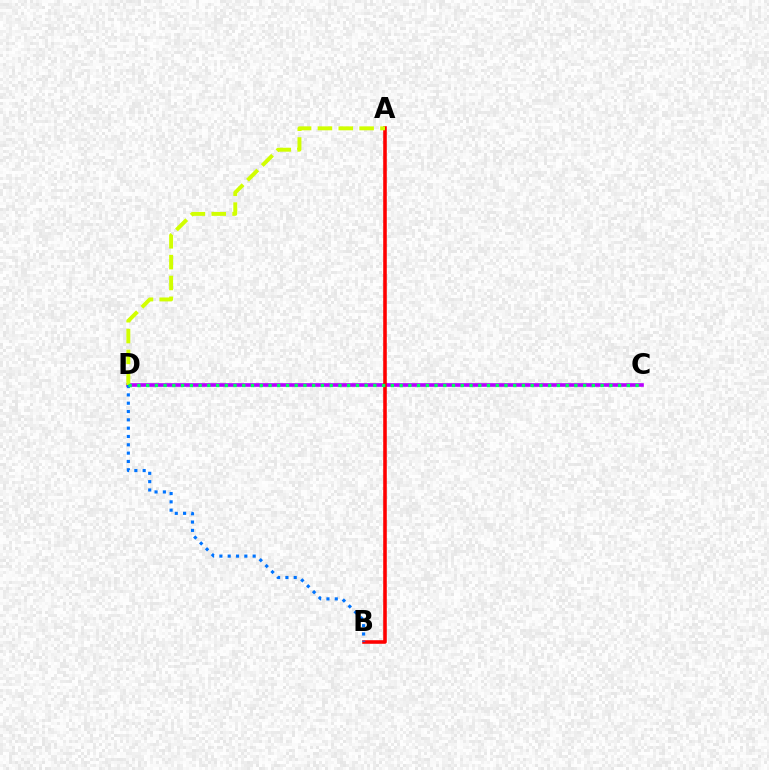{('C', 'D'): [{'color': '#b900ff', 'line_style': 'solid', 'thickness': 2.62}, {'color': '#00ff5c', 'line_style': 'dotted', 'thickness': 2.37}], ('A', 'B'): [{'color': '#ff0000', 'line_style': 'solid', 'thickness': 2.57}], ('B', 'D'): [{'color': '#0074ff', 'line_style': 'dotted', 'thickness': 2.26}], ('A', 'D'): [{'color': '#d1ff00', 'line_style': 'dashed', 'thickness': 2.83}]}